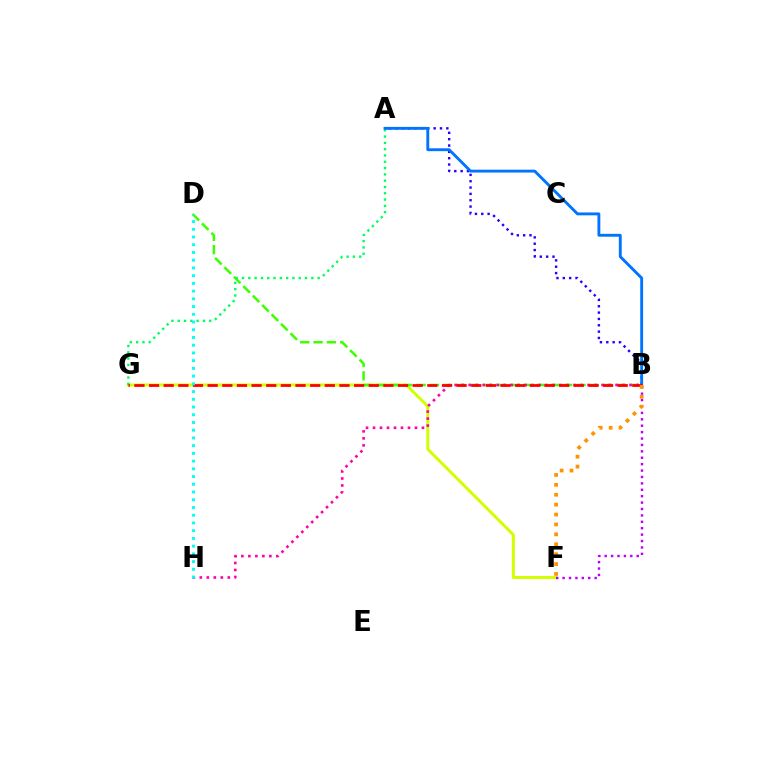{('F', 'G'): [{'color': '#d1ff00', 'line_style': 'solid', 'thickness': 2.14}], ('B', 'D'): [{'color': '#3dff00', 'line_style': 'dashed', 'thickness': 1.81}], ('A', 'B'): [{'color': '#2500ff', 'line_style': 'dotted', 'thickness': 1.72}, {'color': '#0074ff', 'line_style': 'solid', 'thickness': 2.07}], ('B', 'F'): [{'color': '#b900ff', 'line_style': 'dotted', 'thickness': 1.74}, {'color': '#ff9400', 'line_style': 'dotted', 'thickness': 2.69}], ('A', 'G'): [{'color': '#00ff5c', 'line_style': 'dotted', 'thickness': 1.71}], ('B', 'H'): [{'color': '#ff00ac', 'line_style': 'dotted', 'thickness': 1.9}], ('B', 'G'): [{'color': '#ff0000', 'line_style': 'dashed', 'thickness': 1.99}], ('D', 'H'): [{'color': '#00fff6', 'line_style': 'dotted', 'thickness': 2.1}]}